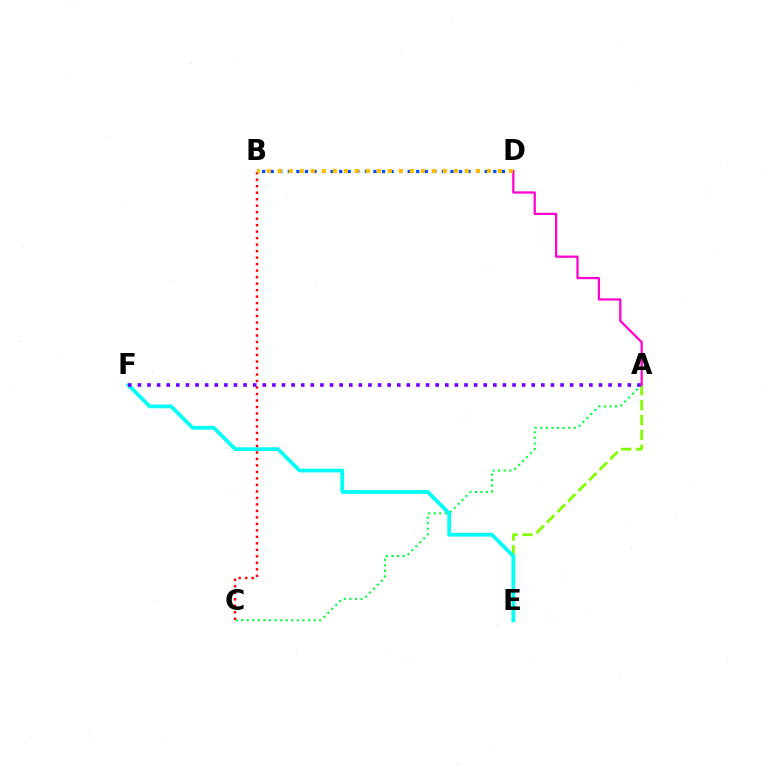{('B', 'D'): [{'color': '#004bff', 'line_style': 'dotted', 'thickness': 2.33}, {'color': '#ffbd00', 'line_style': 'dotted', 'thickness': 2.99}], ('A', 'C'): [{'color': '#00ff39', 'line_style': 'dotted', 'thickness': 1.51}], ('A', 'E'): [{'color': '#84ff00', 'line_style': 'dashed', 'thickness': 2.02}], ('E', 'F'): [{'color': '#00fff6', 'line_style': 'solid', 'thickness': 2.69}], ('A', 'D'): [{'color': '#ff00cf', 'line_style': 'solid', 'thickness': 1.62}], ('B', 'C'): [{'color': '#ff0000', 'line_style': 'dotted', 'thickness': 1.76}], ('A', 'F'): [{'color': '#7200ff', 'line_style': 'dotted', 'thickness': 2.61}]}